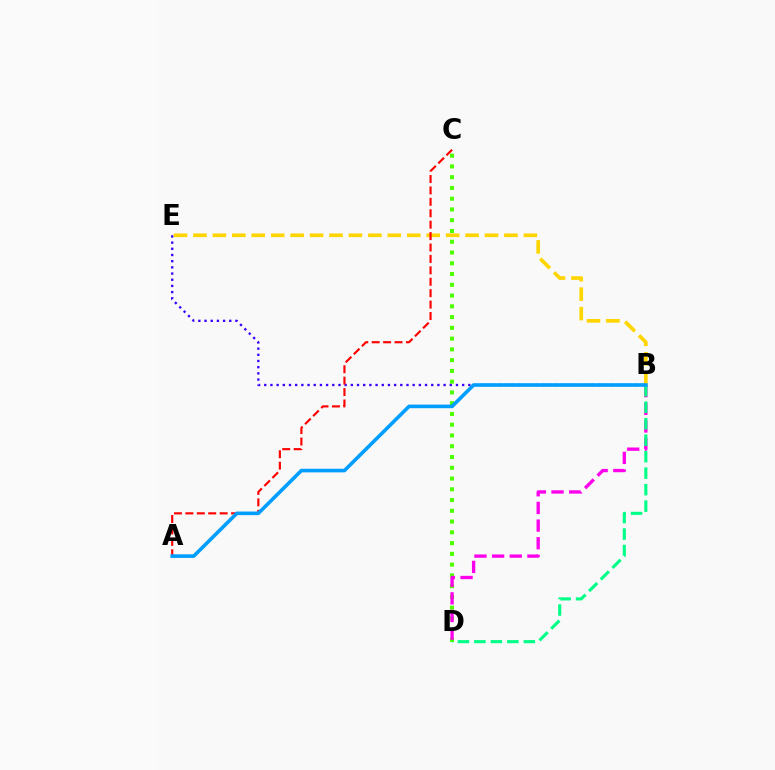{('C', 'D'): [{'color': '#4fff00', 'line_style': 'dotted', 'thickness': 2.92}], ('B', 'E'): [{'color': '#3700ff', 'line_style': 'dotted', 'thickness': 1.68}, {'color': '#ffd500', 'line_style': 'dashed', 'thickness': 2.64}], ('B', 'D'): [{'color': '#ff00ed', 'line_style': 'dashed', 'thickness': 2.4}, {'color': '#00ff86', 'line_style': 'dashed', 'thickness': 2.24}], ('A', 'C'): [{'color': '#ff0000', 'line_style': 'dashed', 'thickness': 1.55}], ('A', 'B'): [{'color': '#009eff', 'line_style': 'solid', 'thickness': 2.6}]}